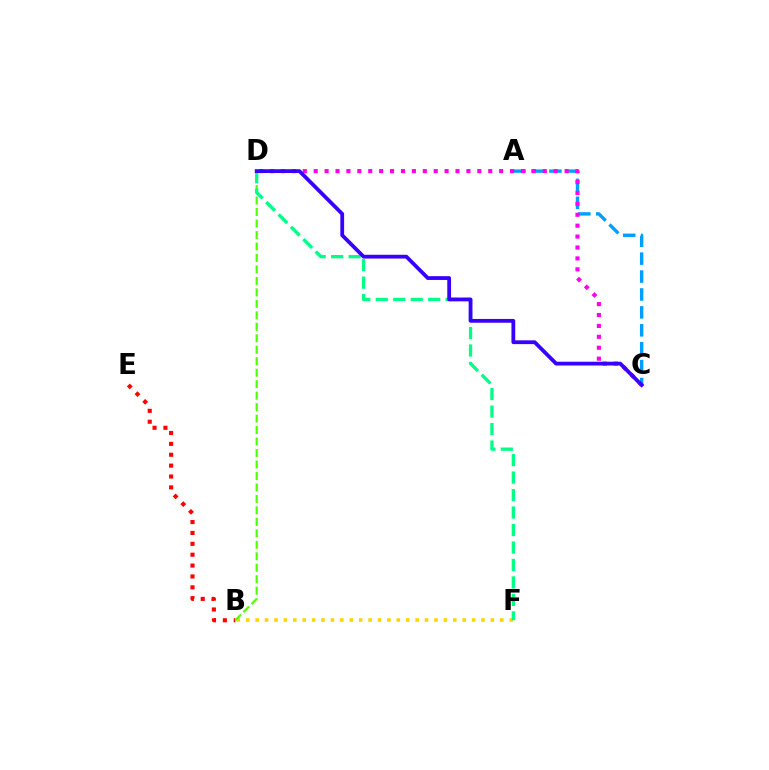{('B', 'E'): [{'color': '#ff0000', 'line_style': 'dotted', 'thickness': 2.96}], ('B', 'F'): [{'color': '#ffd500', 'line_style': 'dotted', 'thickness': 2.56}], ('B', 'D'): [{'color': '#4fff00', 'line_style': 'dashed', 'thickness': 1.56}], ('A', 'C'): [{'color': '#009eff', 'line_style': 'dashed', 'thickness': 2.43}], ('D', 'F'): [{'color': '#00ff86', 'line_style': 'dashed', 'thickness': 2.37}], ('C', 'D'): [{'color': '#ff00ed', 'line_style': 'dotted', 'thickness': 2.96}, {'color': '#3700ff', 'line_style': 'solid', 'thickness': 2.73}]}